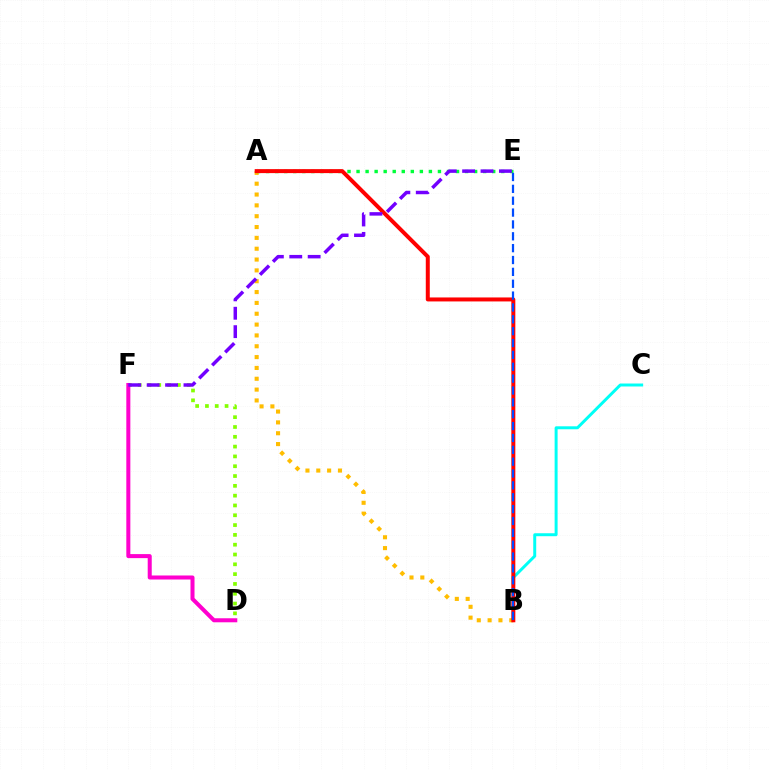{('D', 'F'): [{'color': '#84ff00', 'line_style': 'dotted', 'thickness': 2.67}, {'color': '#ff00cf', 'line_style': 'solid', 'thickness': 2.9}], ('A', 'B'): [{'color': '#ffbd00', 'line_style': 'dotted', 'thickness': 2.94}, {'color': '#ff0000', 'line_style': 'solid', 'thickness': 2.87}], ('A', 'E'): [{'color': '#00ff39', 'line_style': 'dotted', 'thickness': 2.46}], ('B', 'C'): [{'color': '#00fff6', 'line_style': 'solid', 'thickness': 2.14}], ('B', 'E'): [{'color': '#004bff', 'line_style': 'dashed', 'thickness': 1.61}], ('E', 'F'): [{'color': '#7200ff', 'line_style': 'dashed', 'thickness': 2.5}]}